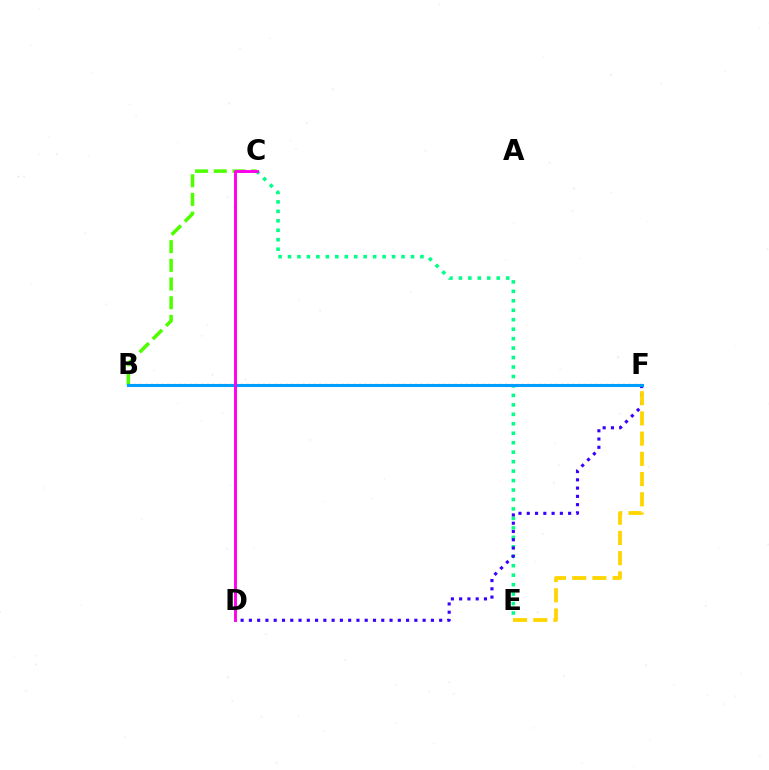{('C', 'E'): [{'color': '#00ff86', 'line_style': 'dotted', 'thickness': 2.57}], ('D', 'F'): [{'color': '#3700ff', 'line_style': 'dotted', 'thickness': 2.25}], ('B', 'C'): [{'color': '#4fff00', 'line_style': 'dashed', 'thickness': 2.54}], ('B', 'F'): [{'color': '#ff0000', 'line_style': 'dotted', 'thickness': 1.53}, {'color': '#009eff', 'line_style': 'solid', 'thickness': 2.21}], ('C', 'D'): [{'color': '#ff00ed', 'line_style': 'solid', 'thickness': 2.1}], ('E', 'F'): [{'color': '#ffd500', 'line_style': 'dashed', 'thickness': 2.75}]}